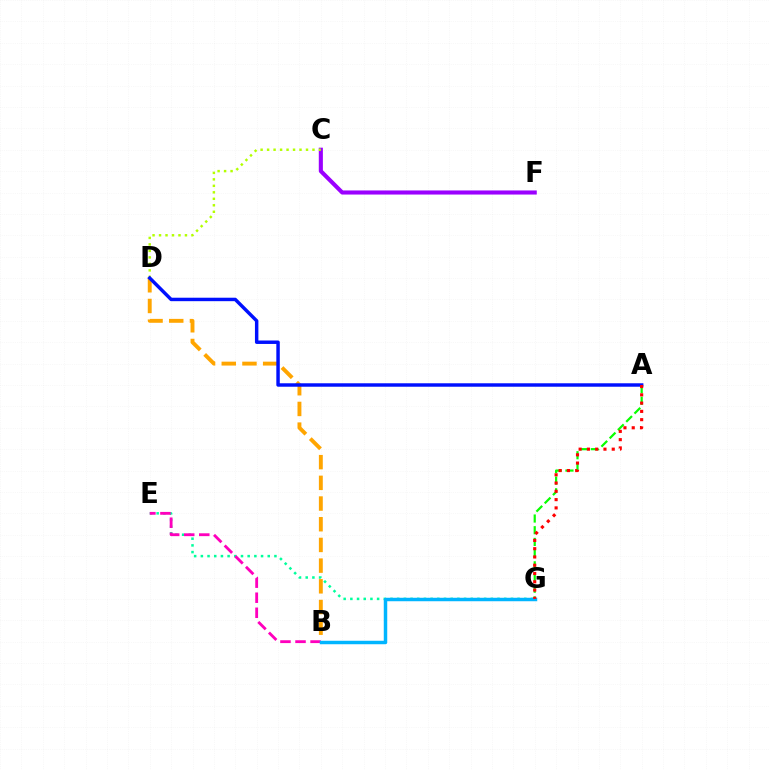{('B', 'D'): [{'color': '#ffa500', 'line_style': 'dashed', 'thickness': 2.81}], ('A', 'G'): [{'color': '#08ff00', 'line_style': 'dashed', 'thickness': 1.59}, {'color': '#ff0000', 'line_style': 'dotted', 'thickness': 2.25}], ('E', 'G'): [{'color': '#00ff9d', 'line_style': 'dotted', 'thickness': 1.82}], ('C', 'F'): [{'color': '#9b00ff', 'line_style': 'solid', 'thickness': 2.95}], ('B', 'E'): [{'color': '#ff00bd', 'line_style': 'dashed', 'thickness': 2.05}], ('C', 'D'): [{'color': '#b3ff00', 'line_style': 'dotted', 'thickness': 1.76}], ('B', 'G'): [{'color': '#00b5ff', 'line_style': 'solid', 'thickness': 2.49}], ('A', 'D'): [{'color': '#0010ff', 'line_style': 'solid', 'thickness': 2.48}]}